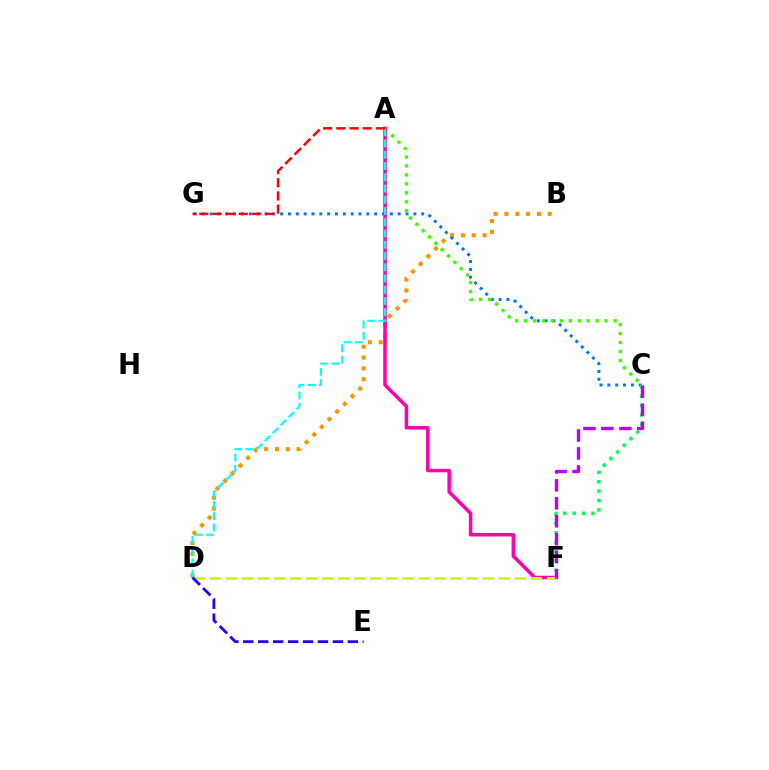{('B', 'D'): [{'color': '#ff9400', 'line_style': 'dotted', 'thickness': 2.94}], ('C', 'G'): [{'color': '#0074ff', 'line_style': 'dotted', 'thickness': 2.13}], ('A', 'C'): [{'color': '#3dff00', 'line_style': 'dotted', 'thickness': 2.43}], ('A', 'F'): [{'color': '#ff00ac', 'line_style': 'solid', 'thickness': 2.52}], ('A', 'D'): [{'color': '#00fff6', 'line_style': 'dashed', 'thickness': 1.53}], ('C', 'F'): [{'color': '#00ff5c', 'line_style': 'dotted', 'thickness': 2.55}, {'color': '#b900ff', 'line_style': 'dashed', 'thickness': 2.44}], ('A', 'G'): [{'color': '#ff0000', 'line_style': 'dashed', 'thickness': 1.79}], ('D', 'F'): [{'color': '#d1ff00', 'line_style': 'dashed', 'thickness': 2.18}], ('D', 'E'): [{'color': '#2500ff', 'line_style': 'dashed', 'thickness': 2.03}]}